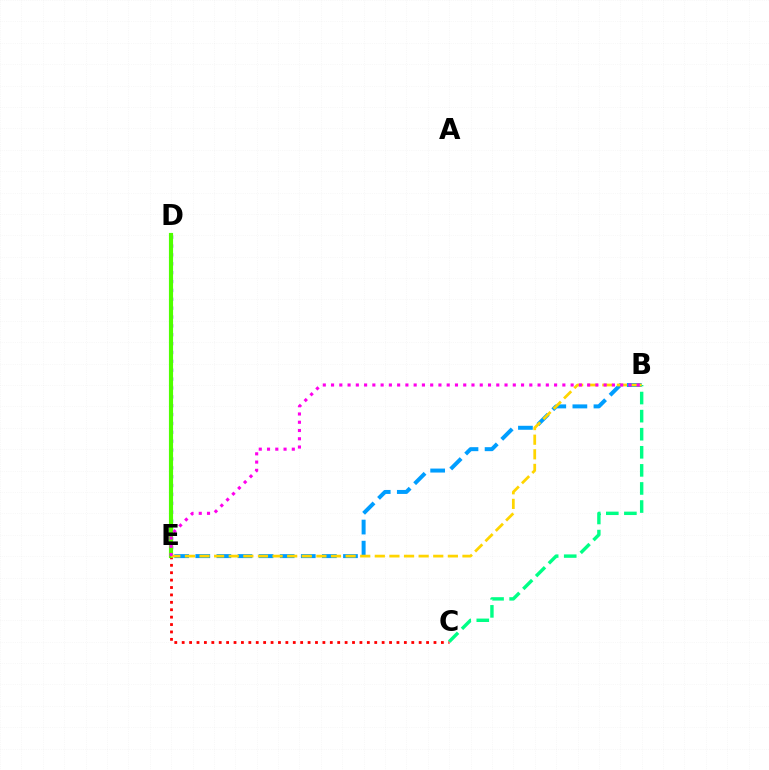{('B', 'E'): [{'color': '#009eff', 'line_style': 'dashed', 'thickness': 2.87}, {'color': '#ffd500', 'line_style': 'dashed', 'thickness': 1.98}, {'color': '#ff00ed', 'line_style': 'dotted', 'thickness': 2.24}], ('C', 'E'): [{'color': '#ff0000', 'line_style': 'dotted', 'thickness': 2.01}], ('B', 'C'): [{'color': '#00ff86', 'line_style': 'dashed', 'thickness': 2.46}], ('D', 'E'): [{'color': '#3700ff', 'line_style': 'dotted', 'thickness': 2.41}, {'color': '#4fff00', 'line_style': 'solid', 'thickness': 2.98}]}